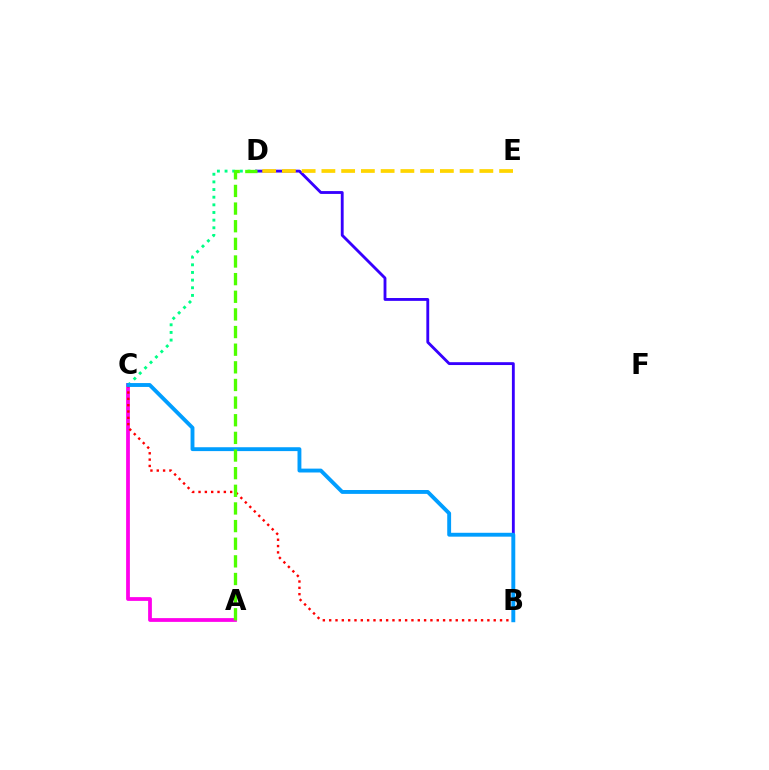{('C', 'D'): [{'color': '#00ff86', 'line_style': 'dotted', 'thickness': 2.08}], ('A', 'C'): [{'color': '#ff00ed', 'line_style': 'solid', 'thickness': 2.71}], ('B', 'D'): [{'color': '#3700ff', 'line_style': 'solid', 'thickness': 2.05}], ('B', 'C'): [{'color': '#ff0000', 'line_style': 'dotted', 'thickness': 1.72}, {'color': '#009eff', 'line_style': 'solid', 'thickness': 2.79}], ('D', 'E'): [{'color': '#ffd500', 'line_style': 'dashed', 'thickness': 2.68}], ('A', 'D'): [{'color': '#4fff00', 'line_style': 'dashed', 'thickness': 2.4}]}